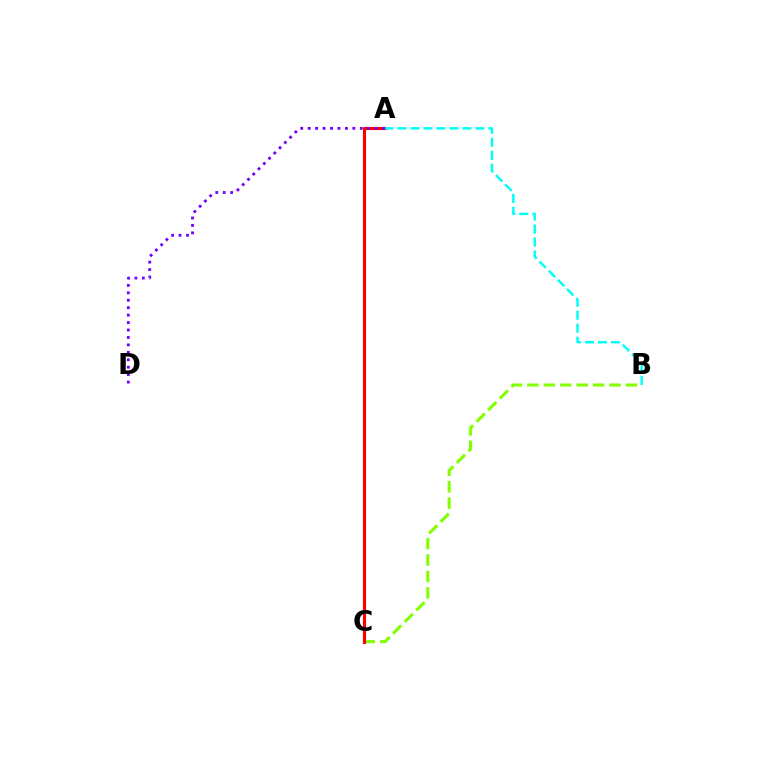{('B', 'C'): [{'color': '#84ff00', 'line_style': 'dashed', 'thickness': 2.23}], ('A', 'C'): [{'color': '#ff0000', 'line_style': 'solid', 'thickness': 2.26}], ('A', 'B'): [{'color': '#00fff6', 'line_style': 'dashed', 'thickness': 1.76}], ('A', 'D'): [{'color': '#7200ff', 'line_style': 'dotted', 'thickness': 2.02}]}